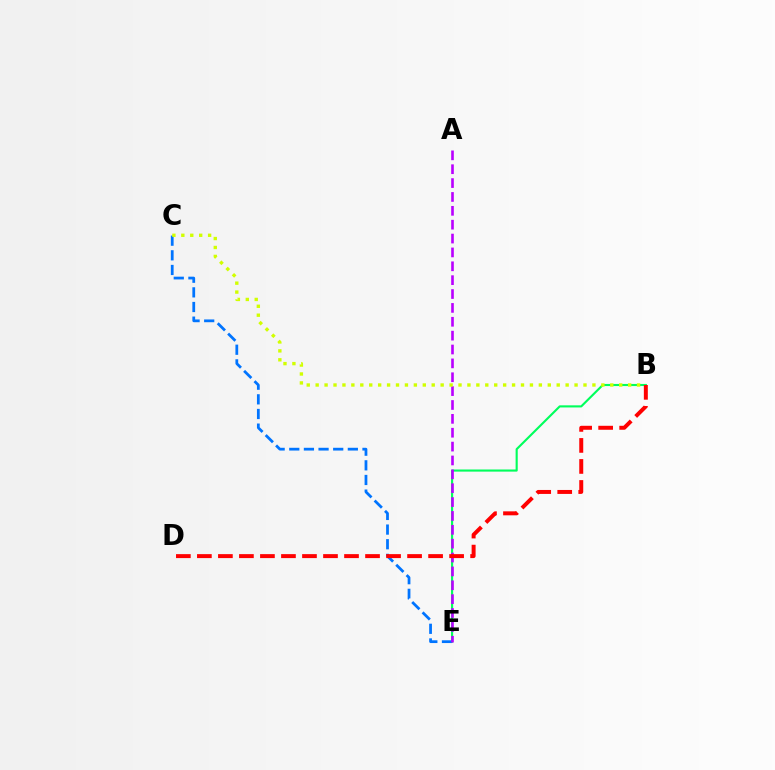{('B', 'E'): [{'color': '#00ff5c', 'line_style': 'solid', 'thickness': 1.53}], ('C', 'E'): [{'color': '#0074ff', 'line_style': 'dashed', 'thickness': 1.99}], ('A', 'E'): [{'color': '#b900ff', 'line_style': 'dashed', 'thickness': 1.88}], ('B', 'C'): [{'color': '#d1ff00', 'line_style': 'dotted', 'thickness': 2.43}], ('B', 'D'): [{'color': '#ff0000', 'line_style': 'dashed', 'thickness': 2.86}]}